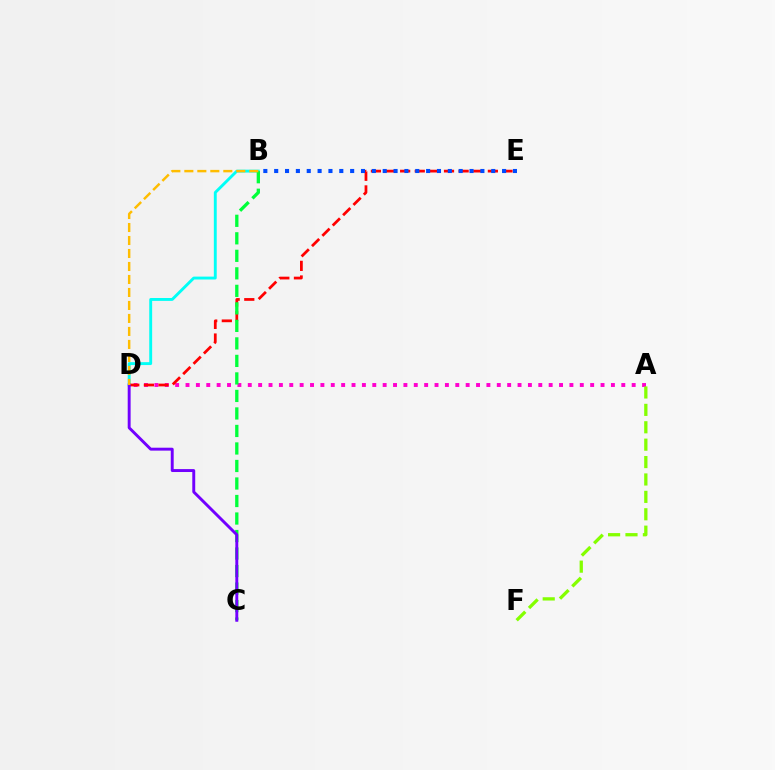{('A', 'D'): [{'color': '#ff00cf', 'line_style': 'dotted', 'thickness': 2.82}], ('B', 'D'): [{'color': '#00fff6', 'line_style': 'solid', 'thickness': 2.08}, {'color': '#ffbd00', 'line_style': 'dashed', 'thickness': 1.76}], ('D', 'E'): [{'color': '#ff0000', 'line_style': 'dashed', 'thickness': 1.99}], ('B', 'E'): [{'color': '#004bff', 'line_style': 'dotted', 'thickness': 2.95}], ('B', 'C'): [{'color': '#00ff39', 'line_style': 'dashed', 'thickness': 2.38}], ('C', 'D'): [{'color': '#7200ff', 'line_style': 'solid', 'thickness': 2.1}], ('A', 'F'): [{'color': '#84ff00', 'line_style': 'dashed', 'thickness': 2.36}]}